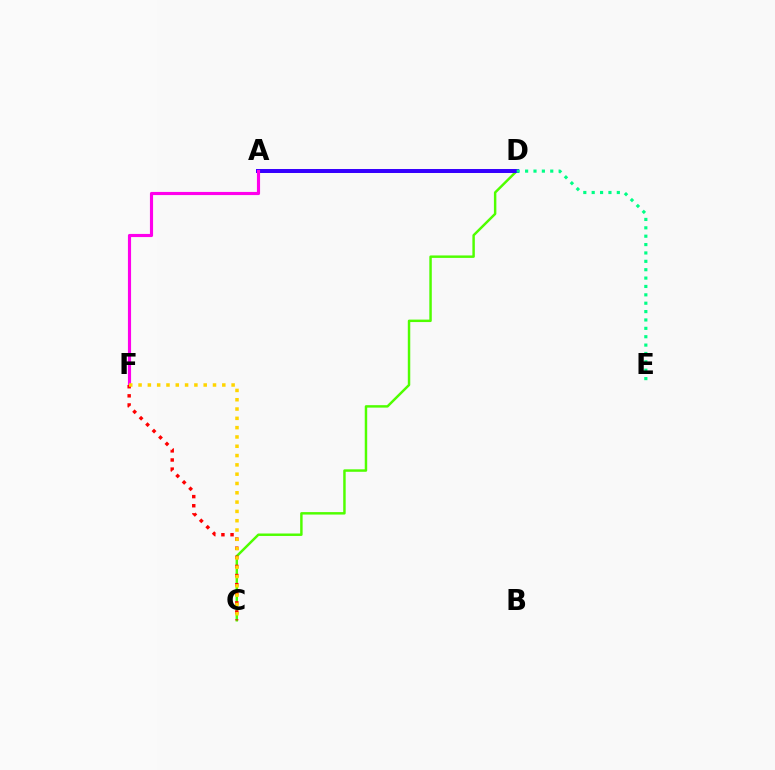{('C', 'D'): [{'color': '#4fff00', 'line_style': 'solid', 'thickness': 1.77}], ('A', 'D'): [{'color': '#009eff', 'line_style': 'dashed', 'thickness': 1.88}, {'color': '#3700ff', 'line_style': 'solid', 'thickness': 2.87}], ('A', 'F'): [{'color': '#ff00ed', 'line_style': 'solid', 'thickness': 2.26}], ('D', 'E'): [{'color': '#00ff86', 'line_style': 'dotted', 'thickness': 2.28}], ('C', 'F'): [{'color': '#ff0000', 'line_style': 'dotted', 'thickness': 2.48}, {'color': '#ffd500', 'line_style': 'dotted', 'thickness': 2.53}]}